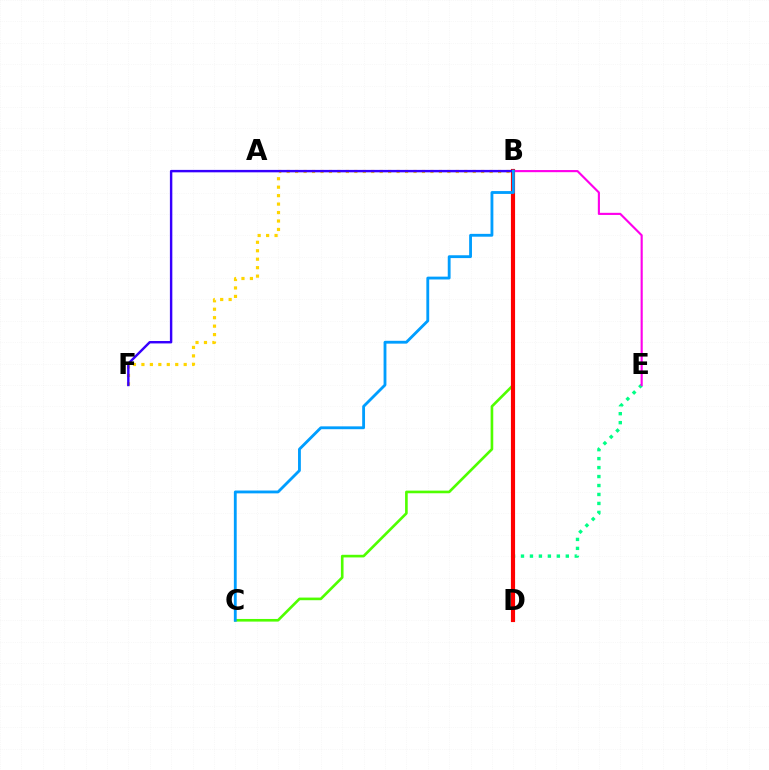{('B', 'C'): [{'color': '#4fff00', 'line_style': 'solid', 'thickness': 1.9}, {'color': '#009eff', 'line_style': 'solid', 'thickness': 2.04}], ('B', 'F'): [{'color': '#ffd500', 'line_style': 'dotted', 'thickness': 2.3}, {'color': '#3700ff', 'line_style': 'solid', 'thickness': 1.75}], ('D', 'E'): [{'color': '#00ff86', 'line_style': 'dotted', 'thickness': 2.44}], ('B', 'E'): [{'color': '#ff00ed', 'line_style': 'solid', 'thickness': 1.54}], ('B', 'D'): [{'color': '#ff0000', 'line_style': 'solid', 'thickness': 2.98}]}